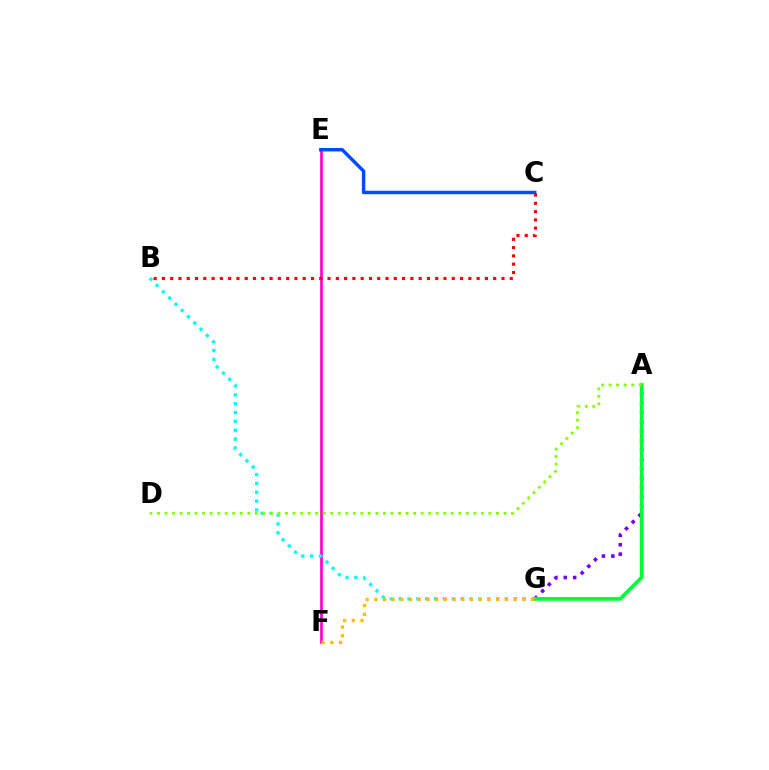{('E', 'F'): [{'color': '#ff00cf', 'line_style': 'solid', 'thickness': 1.94}], ('B', 'G'): [{'color': '#00fff6', 'line_style': 'dotted', 'thickness': 2.41}], ('A', 'G'): [{'color': '#7200ff', 'line_style': 'dotted', 'thickness': 2.56}, {'color': '#00ff39', 'line_style': 'solid', 'thickness': 2.67}], ('C', 'E'): [{'color': '#004bff', 'line_style': 'solid', 'thickness': 2.48}], ('F', 'G'): [{'color': '#ffbd00', 'line_style': 'dotted', 'thickness': 2.36}], ('B', 'C'): [{'color': '#ff0000', 'line_style': 'dotted', 'thickness': 2.25}], ('A', 'D'): [{'color': '#84ff00', 'line_style': 'dotted', 'thickness': 2.05}]}